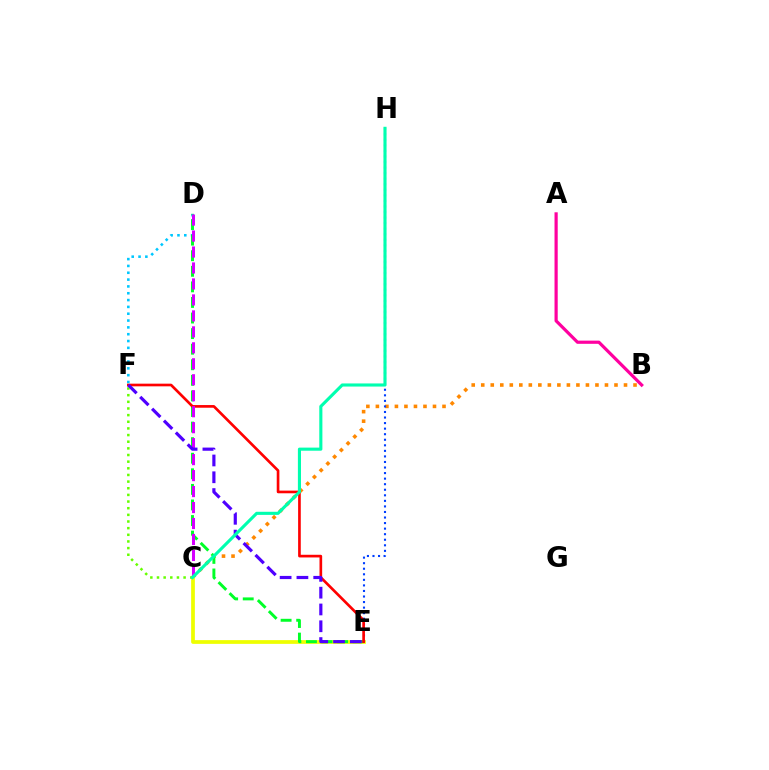{('B', 'C'): [{'color': '#ff8800', 'line_style': 'dotted', 'thickness': 2.59}], ('A', 'B'): [{'color': '#ff00a0', 'line_style': 'solid', 'thickness': 2.3}], ('D', 'F'): [{'color': '#00c7ff', 'line_style': 'dotted', 'thickness': 1.85}], ('C', 'E'): [{'color': '#eeff00', 'line_style': 'solid', 'thickness': 2.69}], ('D', 'E'): [{'color': '#00ff27', 'line_style': 'dashed', 'thickness': 2.12}], ('E', 'H'): [{'color': '#003fff', 'line_style': 'dotted', 'thickness': 1.51}], ('E', 'F'): [{'color': '#ff0000', 'line_style': 'solid', 'thickness': 1.92}, {'color': '#4f00ff', 'line_style': 'dashed', 'thickness': 2.28}], ('C', 'F'): [{'color': '#66ff00', 'line_style': 'dotted', 'thickness': 1.81}], ('C', 'D'): [{'color': '#d600ff', 'line_style': 'dashed', 'thickness': 2.17}], ('C', 'H'): [{'color': '#00ffaf', 'line_style': 'solid', 'thickness': 2.24}]}